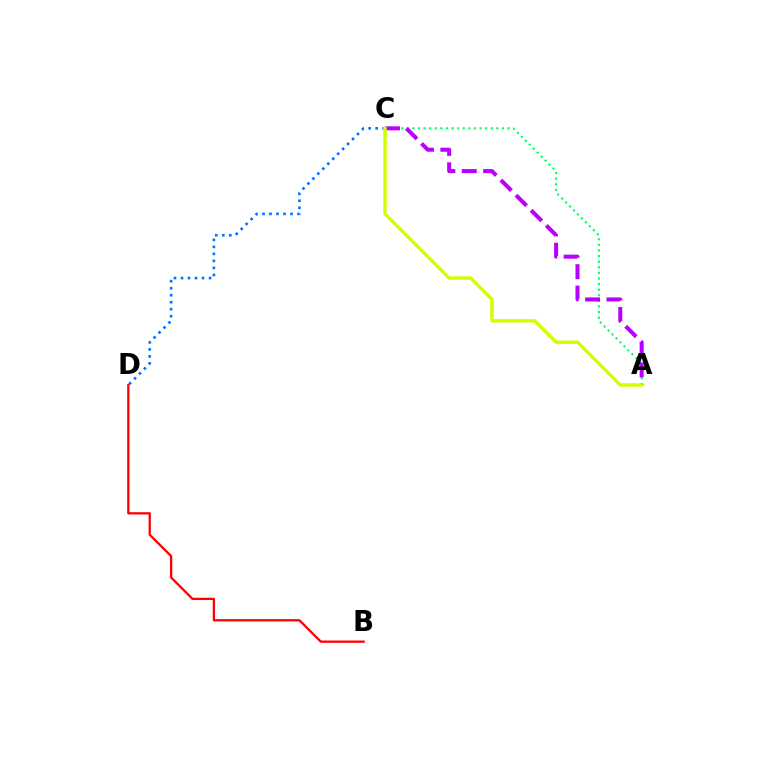{('A', 'C'): [{'color': '#00ff5c', 'line_style': 'dotted', 'thickness': 1.52}, {'color': '#b900ff', 'line_style': 'dashed', 'thickness': 2.91}, {'color': '#d1ff00', 'line_style': 'solid', 'thickness': 2.46}], ('B', 'D'): [{'color': '#ff0000', 'line_style': 'solid', 'thickness': 1.65}], ('C', 'D'): [{'color': '#0074ff', 'line_style': 'dotted', 'thickness': 1.9}]}